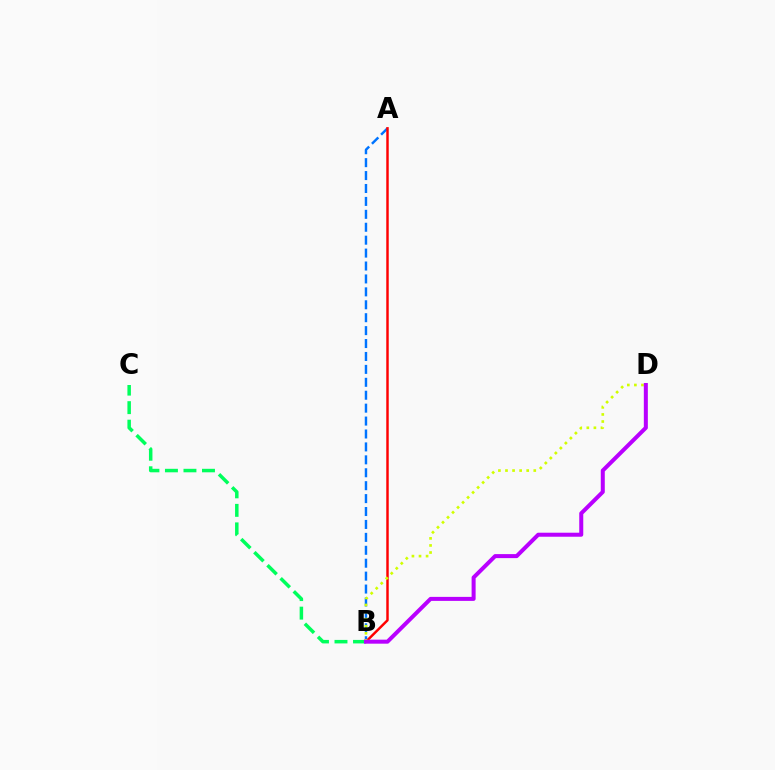{('B', 'C'): [{'color': '#00ff5c', 'line_style': 'dashed', 'thickness': 2.52}], ('A', 'B'): [{'color': '#0074ff', 'line_style': 'dashed', 'thickness': 1.76}, {'color': '#ff0000', 'line_style': 'solid', 'thickness': 1.77}], ('B', 'D'): [{'color': '#d1ff00', 'line_style': 'dotted', 'thickness': 1.92}, {'color': '#b900ff', 'line_style': 'solid', 'thickness': 2.89}]}